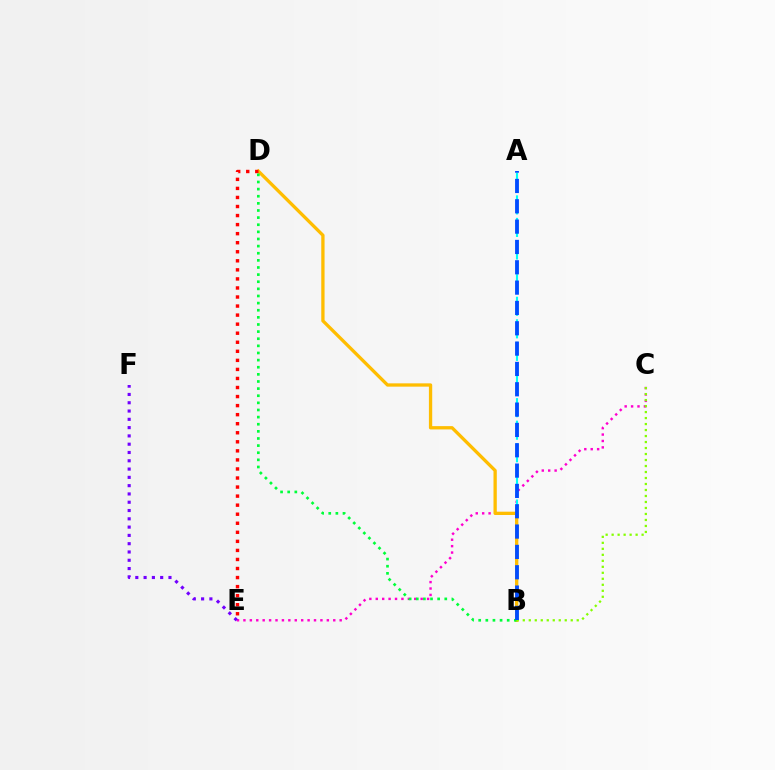{('C', 'E'): [{'color': '#ff00cf', 'line_style': 'dotted', 'thickness': 1.74}], ('A', 'B'): [{'color': '#00fff6', 'line_style': 'dashed', 'thickness': 1.53}, {'color': '#004bff', 'line_style': 'dashed', 'thickness': 2.76}], ('B', 'D'): [{'color': '#ffbd00', 'line_style': 'solid', 'thickness': 2.38}, {'color': '#00ff39', 'line_style': 'dotted', 'thickness': 1.94}], ('D', 'E'): [{'color': '#ff0000', 'line_style': 'dotted', 'thickness': 2.46}], ('E', 'F'): [{'color': '#7200ff', 'line_style': 'dotted', 'thickness': 2.25}], ('B', 'C'): [{'color': '#84ff00', 'line_style': 'dotted', 'thickness': 1.63}]}